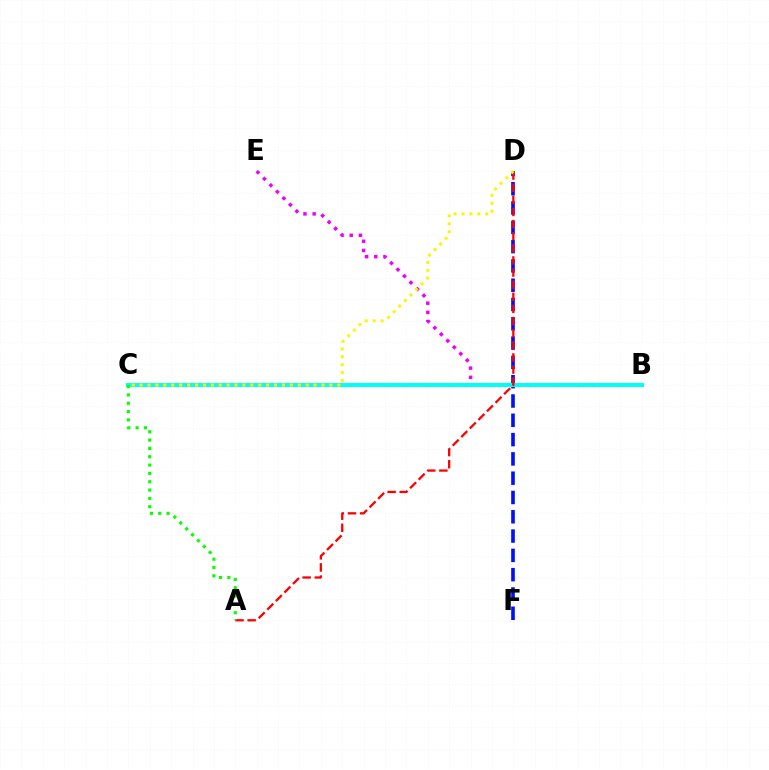{('D', 'F'): [{'color': '#0010ff', 'line_style': 'dashed', 'thickness': 2.62}], ('B', 'E'): [{'color': '#ee00ff', 'line_style': 'dotted', 'thickness': 2.5}], ('B', 'C'): [{'color': '#00fff6', 'line_style': 'solid', 'thickness': 2.91}], ('A', 'D'): [{'color': '#ff0000', 'line_style': 'dashed', 'thickness': 1.65}], ('A', 'C'): [{'color': '#08ff00', 'line_style': 'dotted', 'thickness': 2.26}], ('C', 'D'): [{'color': '#fcf500', 'line_style': 'dotted', 'thickness': 2.15}]}